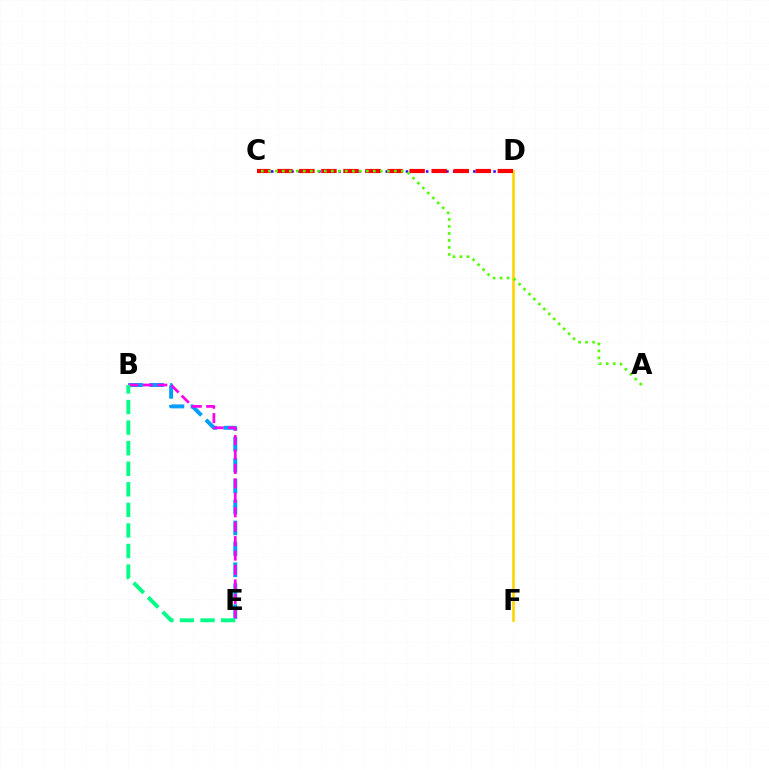{('D', 'F'): [{'color': '#ffd500', 'line_style': 'solid', 'thickness': 1.89}], ('B', 'E'): [{'color': '#009eff', 'line_style': 'dashed', 'thickness': 2.84}, {'color': '#ff00ed', 'line_style': 'dashed', 'thickness': 1.96}, {'color': '#00ff86', 'line_style': 'dashed', 'thickness': 2.79}], ('C', 'D'): [{'color': '#3700ff', 'line_style': 'dotted', 'thickness': 1.83}, {'color': '#ff0000', 'line_style': 'dashed', 'thickness': 2.99}], ('A', 'C'): [{'color': '#4fff00', 'line_style': 'dotted', 'thickness': 1.9}]}